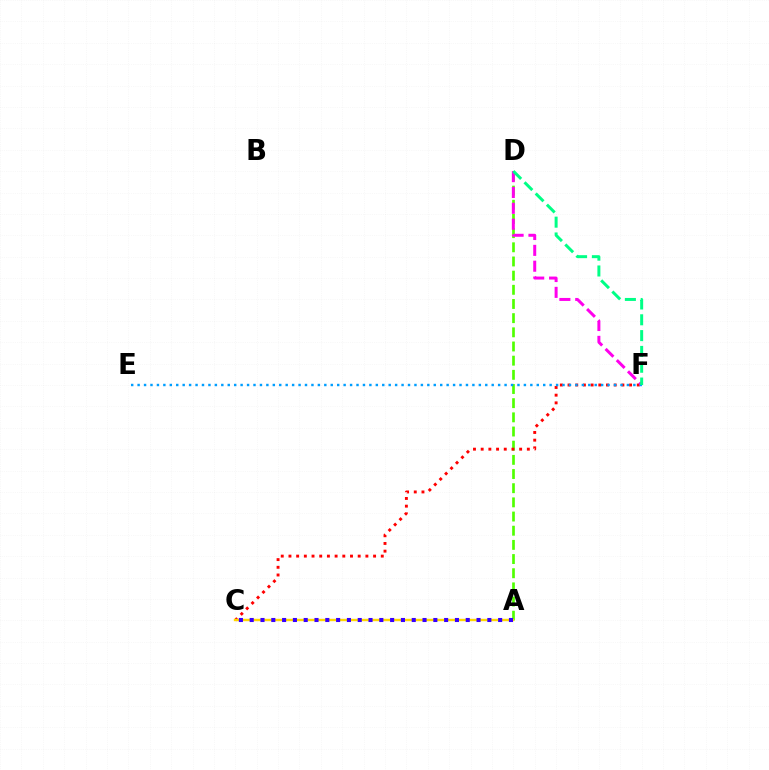{('A', 'D'): [{'color': '#4fff00', 'line_style': 'dashed', 'thickness': 1.93}], ('C', 'F'): [{'color': '#ff0000', 'line_style': 'dotted', 'thickness': 2.09}], ('A', 'C'): [{'color': '#ffd500', 'line_style': 'solid', 'thickness': 1.73}, {'color': '#3700ff', 'line_style': 'dotted', 'thickness': 2.93}], ('D', 'F'): [{'color': '#ff00ed', 'line_style': 'dashed', 'thickness': 2.15}, {'color': '#00ff86', 'line_style': 'dashed', 'thickness': 2.15}], ('E', 'F'): [{'color': '#009eff', 'line_style': 'dotted', 'thickness': 1.75}]}